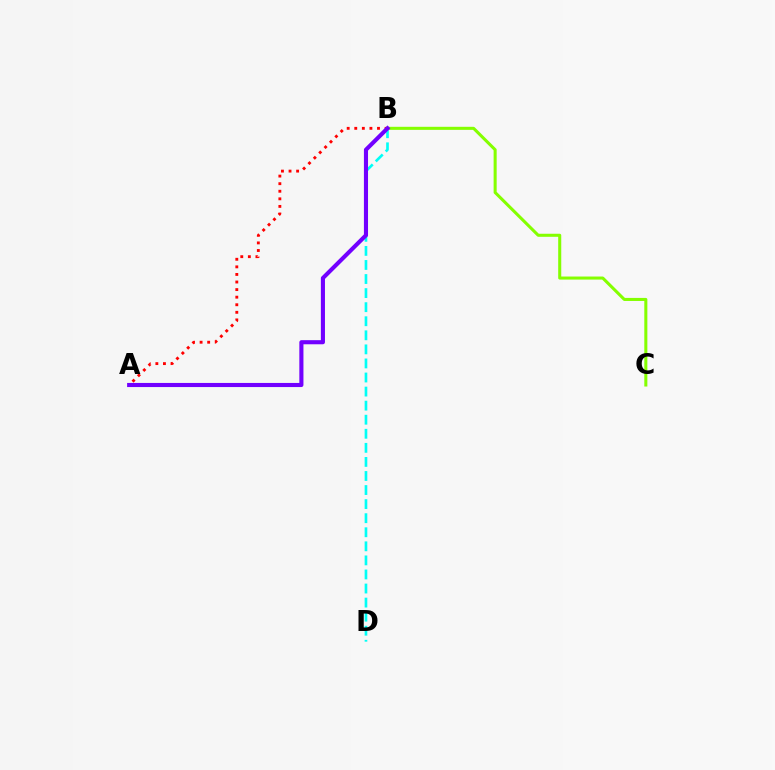{('A', 'B'): [{'color': '#ff0000', 'line_style': 'dotted', 'thickness': 2.06}, {'color': '#7200ff', 'line_style': 'solid', 'thickness': 2.96}], ('B', 'D'): [{'color': '#00fff6', 'line_style': 'dashed', 'thickness': 1.91}], ('B', 'C'): [{'color': '#84ff00', 'line_style': 'solid', 'thickness': 2.2}]}